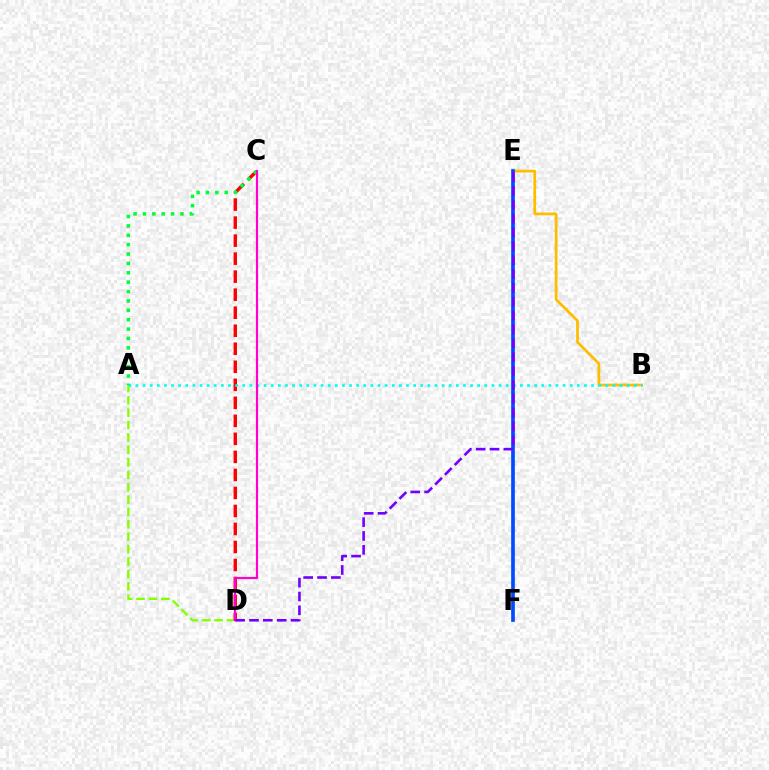{('A', 'D'): [{'color': '#84ff00', 'line_style': 'dashed', 'thickness': 1.68}], ('B', 'E'): [{'color': '#ffbd00', 'line_style': 'solid', 'thickness': 1.99}], ('C', 'D'): [{'color': '#ff0000', 'line_style': 'dashed', 'thickness': 2.45}, {'color': '#ff00cf', 'line_style': 'solid', 'thickness': 1.57}], ('A', 'B'): [{'color': '#00fff6', 'line_style': 'dotted', 'thickness': 1.93}], ('E', 'F'): [{'color': '#004bff', 'line_style': 'solid', 'thickness': 2.64}], ('A', 'C'): [{'color': '#00ff39', 'line_style': 'dotted', 'thickness': 2.55}], ('D', 'E'): [{'color': '#7200ff', 'line_style': 'dashed', 'thickness': 1.88}]}